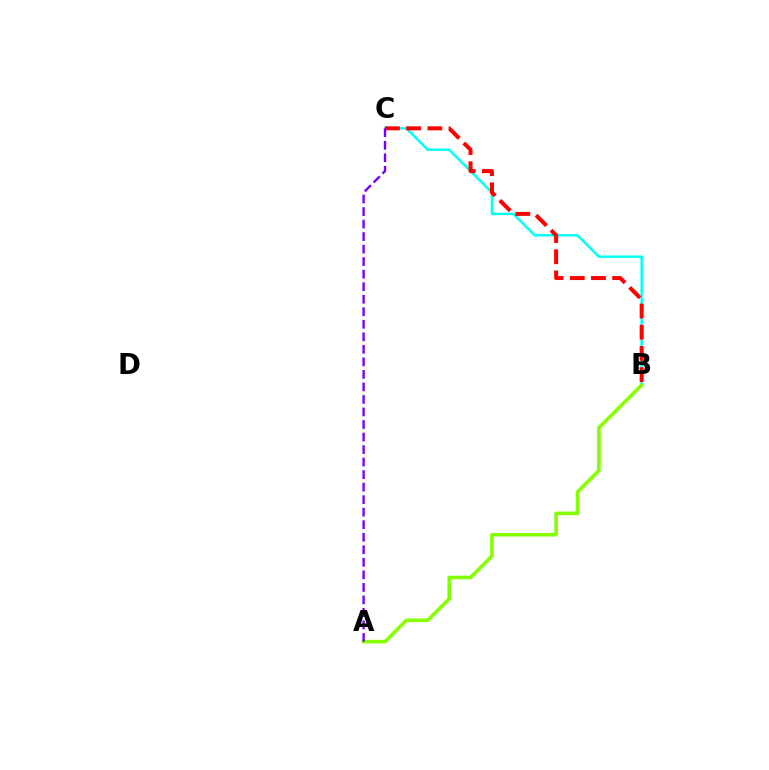{('B', 'C'): [{'color': '#00fff6', 'line_style': 'solid', 'thickness': 1.78}, {'color': '#ff0000', 'line_style': 'dashed', 'thickness': 2.88}], ('A', 'B'): [{'color': '#84ff00', 'line_style': 'solid', 'thickness': 2.58}], ('A', 'C'): [{'color': '#7200ff', 'line_style': 'dashed', 'thickness': 1.7}]}